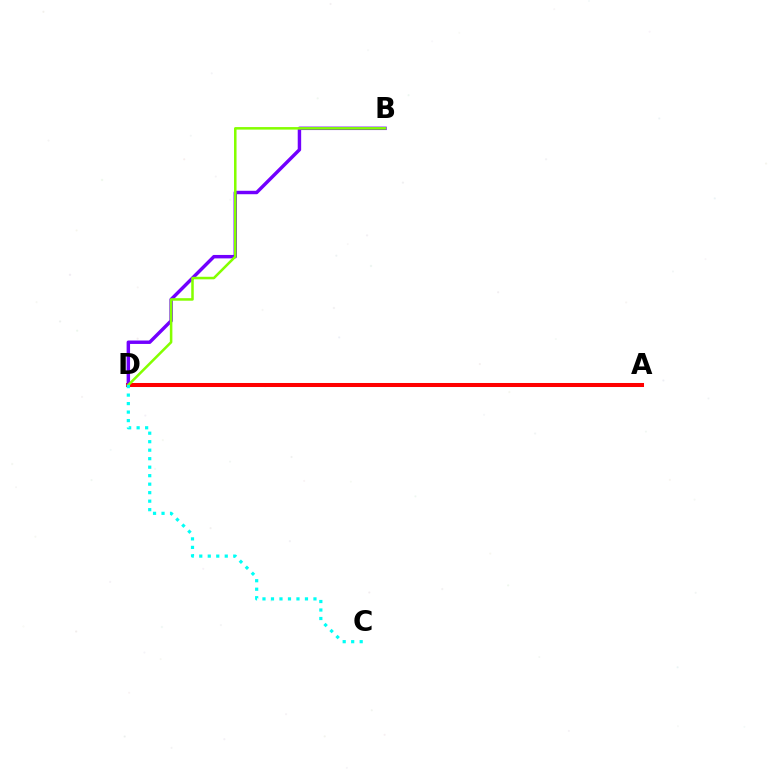{('A', 'D'): [{'color': '#ff0000', 'line_style': 'solid', 'thickness': 2.9}], ('B', 'D'): [{'color': '#7200ff', 'line_style': 'solid', 'thickness': 2.48}, {'color': '#84ff00', 'line_style': 'solid', 'thickness': 1.82}], ('C', 'D'): [{'color': '#00fff6', 'line_style': 'dotted', 'thickness': 2.31}]}